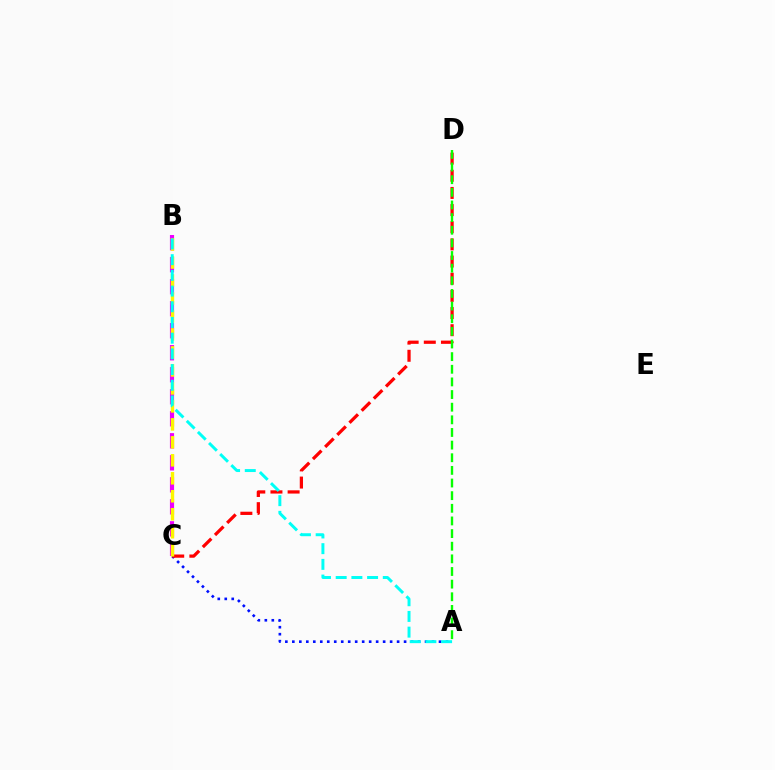{('B', 'C'): [{'color': '#ee00ff', 'line_style': 'dashed', 'thickness': 2.99}, {'color': '#fcf500', 'line_style': 'dashed', 'thickness': 2.44}], ('A', 'C'): [{'color': '#0010ff', 'line_style': 'dotted', 'thickness': 1.9}], ('C', 'D'): [{'color': '#ff0000', 'line_style': 'dashed', 'thickness': 2.33}], ('A', 'D'): [{'color': '#08ff00', 'line_style': 'dashed', 'thickness': 1.72}], ('A', 'B'): [{'color': '#00fff6', 'line_style': 'dashed', 'thickness': 2.13}]}